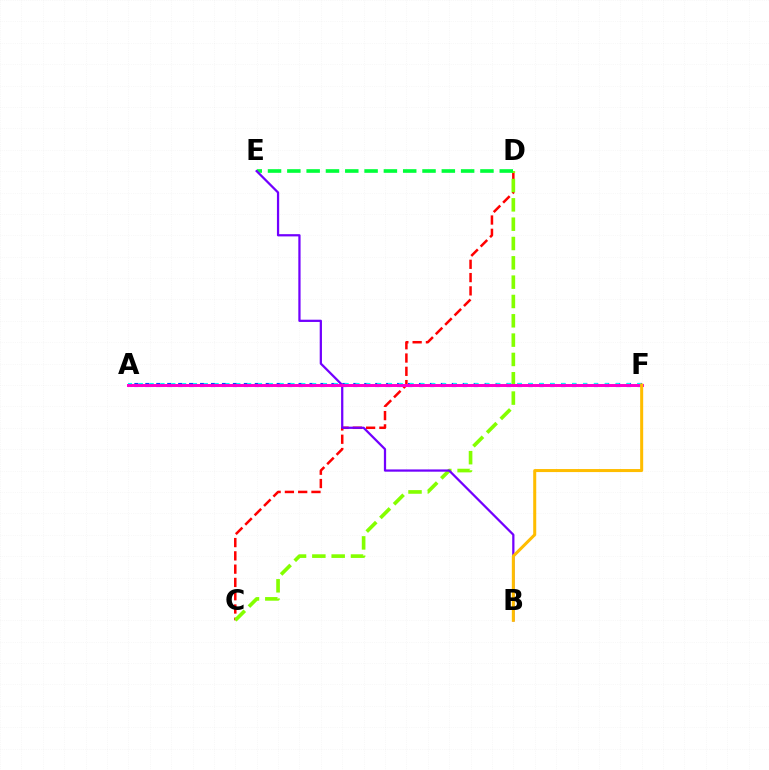{('C', 'D'): [{'color': '#ff0000', 'line_style': 'dashed', 'thickness': 1.8}, {'color': '#84ff00', 'line_style': 'dashed', 'thickness': 2.63}], ('D', 'E'): [{'color': '#00ff39', 'line_style': 'dashed', 'thickness': 2.62}], ('A', 'F'): [{'color': '#004bff', 'line_style': 'dotted', 'thickness': 2.97}, {'color': '#00fff6', 'line_style': 'dotted', 'thickness': 2.94}, {'color': '#ff00cf', 'line_style': 'solid', 'thickness': 2.13}], ('B', 'E'): [{'color': '#7200ff', 'line_style': 'solid', 'thickness': 1.62}], ('B', 'F'): [{'color': '#ffbd00', 'line_style': 'solid', 'thickness': 2.18}]}